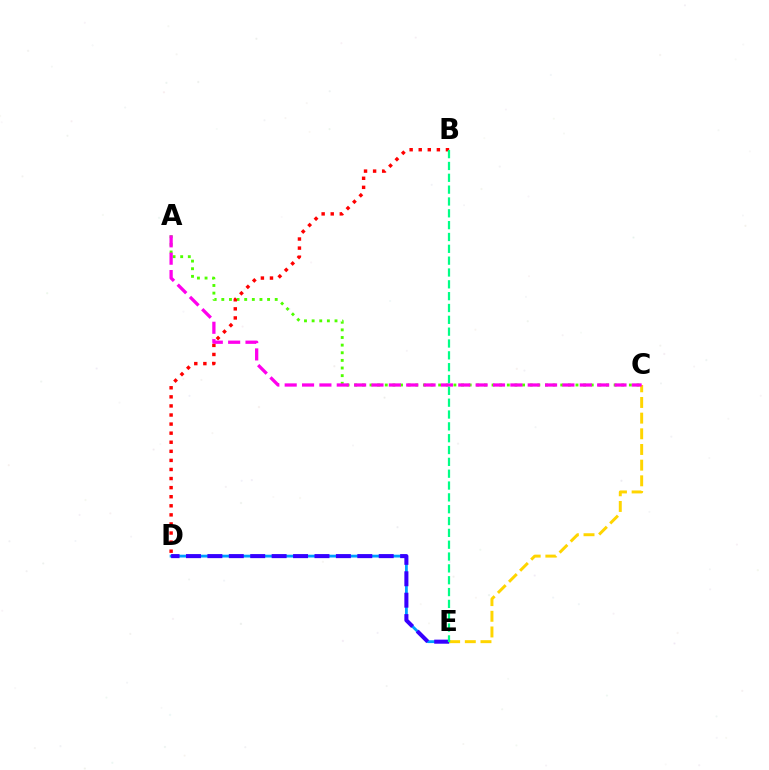{('A', 'C'): [{'color': '#4fff00', 'line_style': 'dotted', 'thickness': 2.07}, {'color': '#ff00ed', 'line_style': 'dashed', 'thickness': 2.36}], ('D', 'E'): [{'color': '#009eff', 'line_style': 'solid', 'thickness': 2.03}, {'color': '#3700ff', 'line_style': 'dashed', 'thickness': 2.91}], ('C', 'E'): [{'color': '#ffd500', 'line_style': 'dashed', 'thickness': 2.13}], ('B', 'D'): [{'color': '#ff0000', 'line_style': 'dotted', 'thickness': 2.47}], ('B', 'E'): [{'color': '#00ff86', 'line_style': 'dashed', 'thickness': 1.61}]}